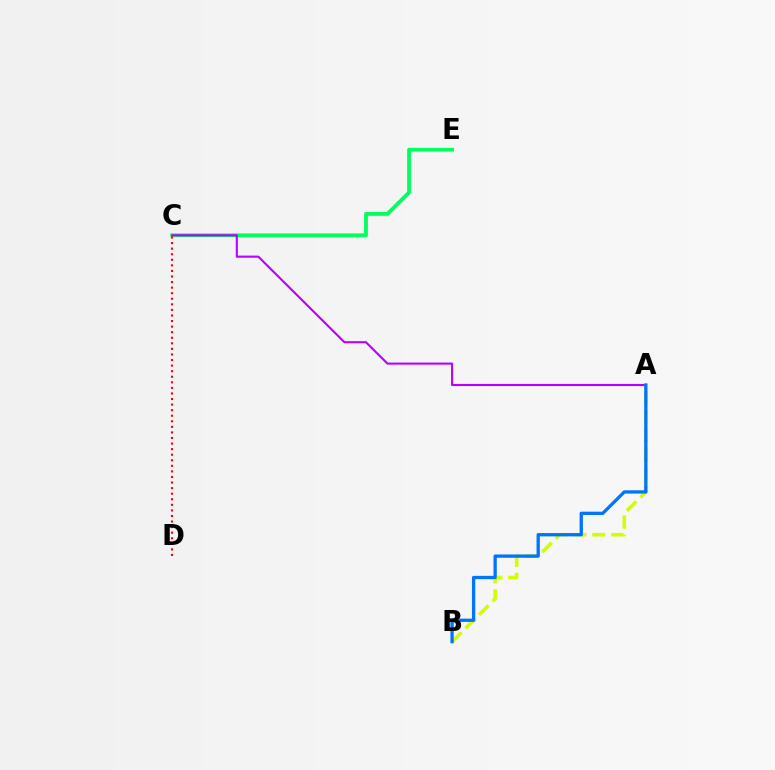{('C', 'E'): [{'color': '#00ff5c', 'line_style': 'solid', 'thickness': 2.72}], ('A', 'B'): [{'color': '#d1ff00', 'line_style': 'dashed', 'thickness': 2.59}, {'color': '#0074ff', 'line_style': 'solid', 'thickness': 2.38}], ('A', 'C'): [{'color': '#b900ff', 'line_style': 'solid', 'thickness': 1.52}], ('C', 'D'): [{'color': '#ff0000', 'line_style': 'dotted', 'thickness': 1.51}]}